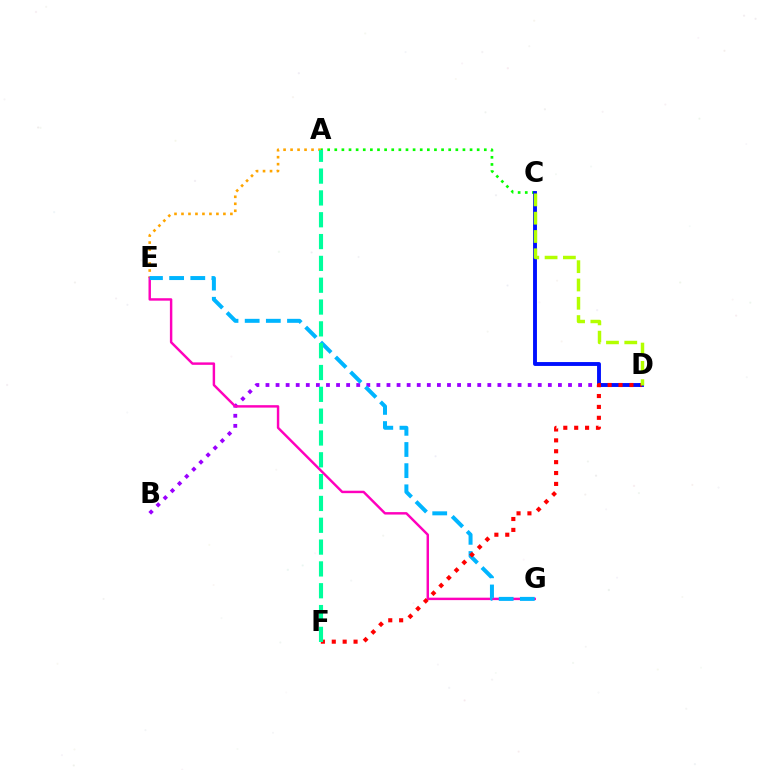{('B', 'D'): [{'color': '#9b00ff', 'line_style': 'dotted', 'thickness': 2.74}], ('A', 'E'): [{'color': '#ffa500', 'line_style': 'dotted', 'thickness': 1.9}], ('A', 'C'): [{'color': '#08ff00', 'line_style': 'dotted', 'thickness': 1.93}], ('E', 'G'): [{'color': '#ff00bd', 'line_style': 'solid', 'thickness': 1.76}, {'color': '#00b5ff', 'line_style': 'dashed', 'thickness': 2.87}], ('C', 'D'): [{'color': '#0010ff', 'line_style': 'solid', 'thickness': 2.8}, {'color': '#b3ff00', 'line_style': 'dashed', 'thickness': 2.49}], ('D', 'F'): [{'color': '#ff0000', 'line_style': 'dotted', 'thickness': 2.96}], ('A', 'F'): [{'color': '#00ff9d', 'line_style': 'dashed', 'thickness': 2.96}]}